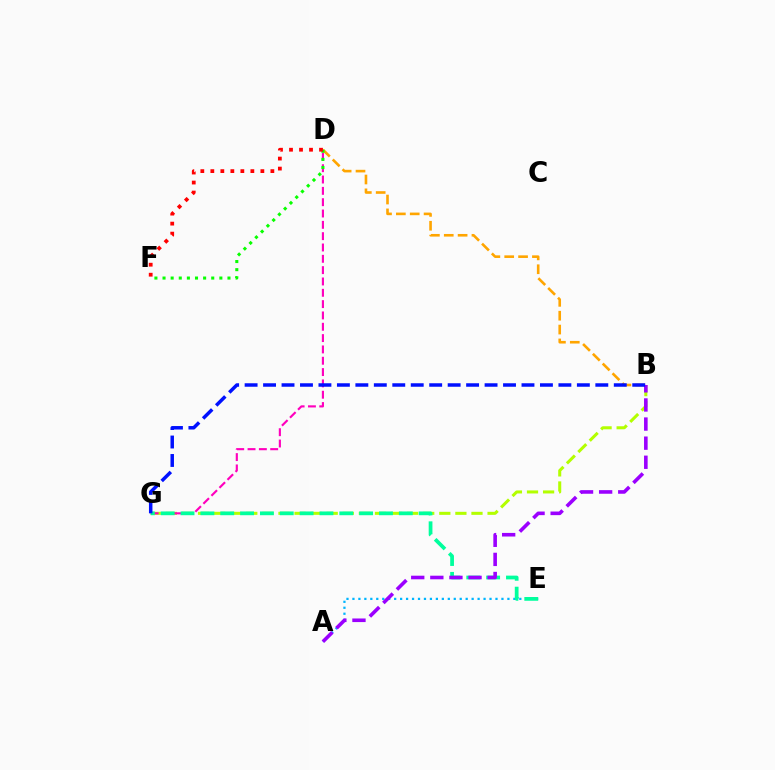{('B', 'G'): [{'color': '#b3ff00', 'line_style': 'dashed', 'thickness': 2.19}, {'color': '#0010ff', 'line_style': 'dashed', 'thickness': 2.51}], ('D', 'G'): [{'color': '#ff00bd', 'line_style': 'dashed', 'thickness': 1.54}], ('B', 'D'): [{'color': '#ffa500', 'line_style': 'dashed', 'thickness': 1.88}], ('A', 'E'): [{'color': '#00b5ff', 'line_style': 'dotted', 'thickness': 1.62}], ('E', 'G'): [{'color': '#00ff9d', 'line_style': 'dashed', 'thickness': 2.7}], ('A', 'B'): [{'color': '#9b00ff', 'line_style': 'dashed', 'thickness': 2.59}], ('D', 'F'): [{'color': '#08ff00', 'line_style': 'dotted', 'thickness': 2.21}, {'color': '#ff0000', 'line_style': 'dotted', 'thickness': 2.72}]}